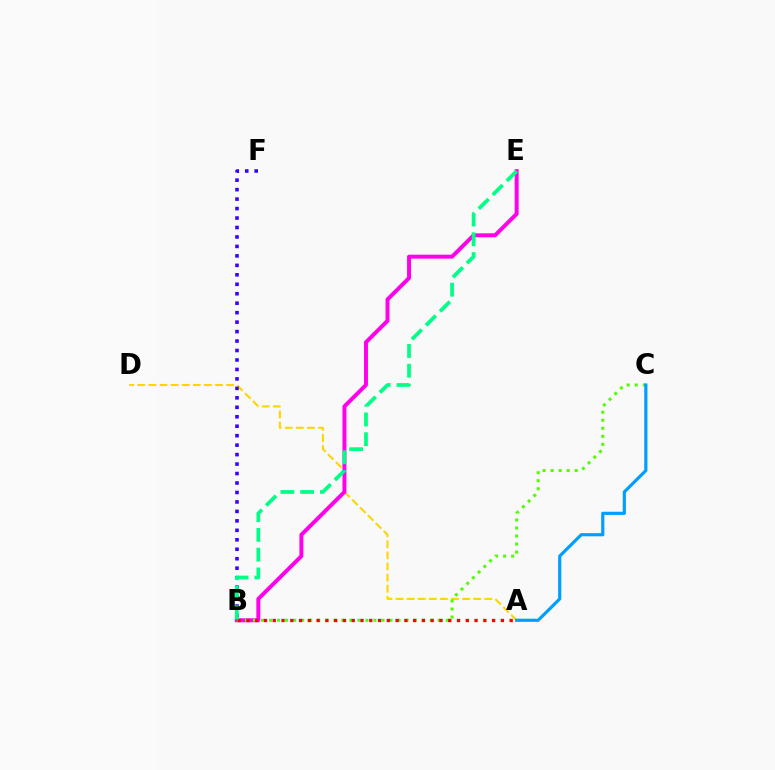{('A', 'D'): [{'color': '#ffd500', 'line_style': 'dashed', 'thickness': 1.51}], ('B', 'E'): [{'color': '#ff00ed', 'line_style': 'solid', 'thickness': 2.85}, {'color': '#00ff86', 'line_style': 'dashed', 'thickness': 2.69}], ('B', 'C'): [{'color': '#4fff00', 'line_style': 'dotted', 'thickness': 2.18}], ('A', 'C'): [{'color': '#009eff', 'line_style': 'solid', 'thickness': 2.28}], ('A', 'B'): [{'color': '#ff0000', 'line_style': 'dotted', 'thickness': 2.38}], ('B', 'F'): [{'color': '#3700ff', 'line_style': 'dotted', 'thickness': 2.57}]}